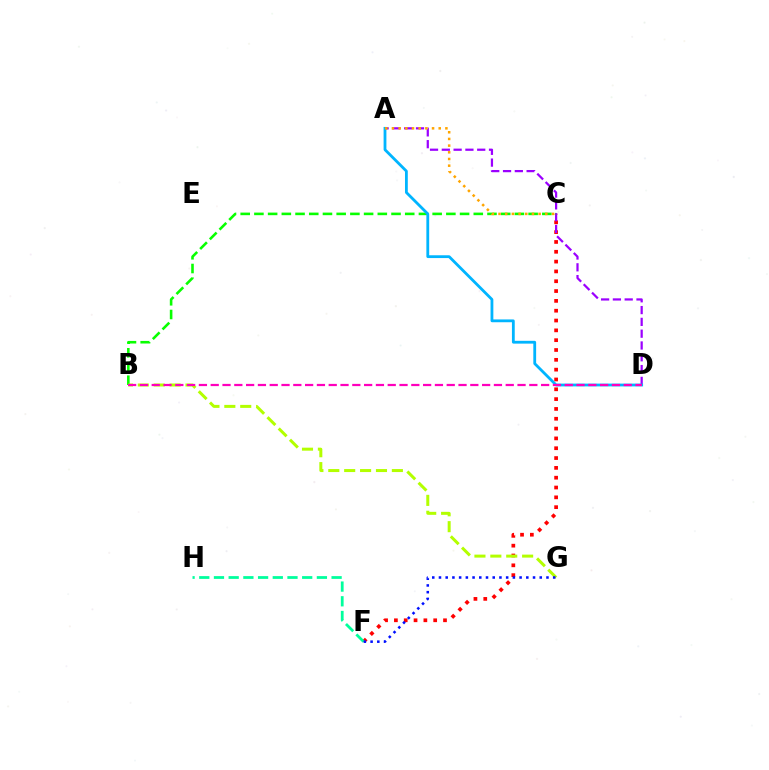{('C', 'F'): [{'color': '#ff0000', 'line_style': 'dotted', 'thickness': 2.67}], ('A', 'D'): [{'color': '#9b00ff', 'line_style': 'dashed', 'thickness': 1.6}, {'color': '#00b5ff', 'line_style': 'solid', 'thickness': 2.02}], ('B', 'C'): [{'color': '#08ff00', 'line_style': 'dashed', 'thickness': 1.86}], ('B', 'G'): [{'color': '#b3ff00', 'line_style': 'dashed', 'thickness': 2.16}], ('F', 'H'): [{'color': '#00ff9d', 'line_style': 'dashed', 'thickness': 2.0}], ('B', 'D'): [{'color': '#ff00bd', 'line_style': 'dashed', 'thickness': 1.6}], ('F', 'G'): [{'color': '#0010ff', 'line_style': 'dotted', 'thickness': 1.83}], ('A', 'C'): [{'color': '#ffa500', 'line_style': 'dotted', 'thickness': 1.82}]}